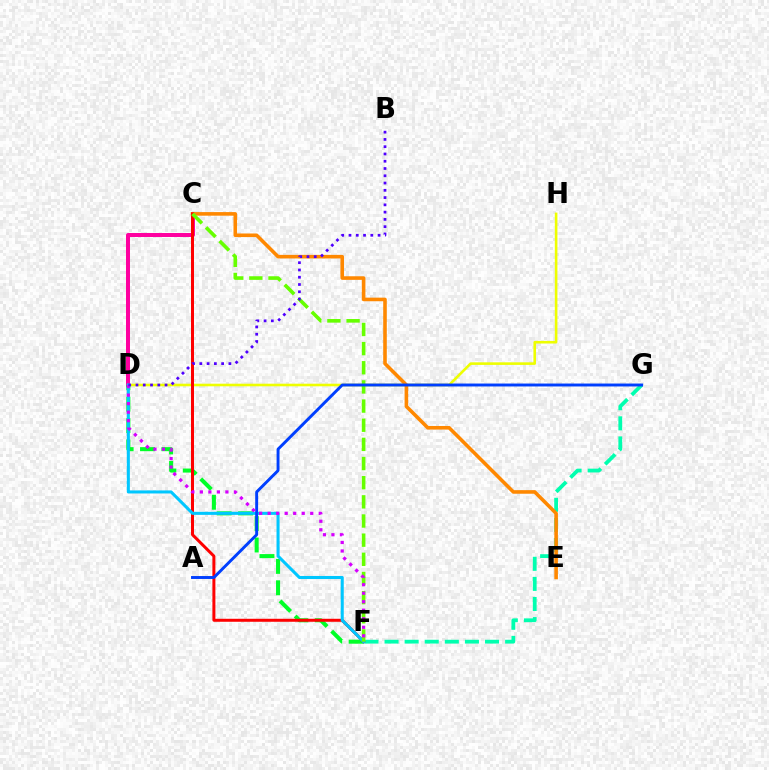{('D', 'H'): [{'color': '#eeff00', 'line_style': 'solid', 'thickness': 1.87}], ('C', 'D'): [{'color': '#ff00a0', 'line_style': 'solid', 'thickness': 2.87}], ('F', 'G'): [{'color': '#00ffaf', 'line_style': 'dashed', 'thickness': 2.73}], ('C', 'E'): [{'color': '#ff8800', 'line_style': 'solid', 'thickness': 2.58}], ('D', 'F'): [{'color': '#00ff27', 'line_style': 'dashed', 'thickness': 2.91}, {'color': '#00c7ff', 'line_style': 'solid', 'thickness': 2.2}, {'color': '#d600ff', 'line_style': 'dotted', 'thickness': 2.31}], ('C', 'F'): [{'color': '#ff0000', 'line_style': 'solid', 'thickness': 2.15}, {'color': '#66ff00', 'line_style': 'dashed', 'thickness': 2.6}], ('A', 'G'): [{'color': '#003fff', 'line_style': 'solid', 'thickness': 2.11}], ('B', 'D'): [{'color': '#4f00ff', 'line_style': 'dotted', 'thickness': 1.98}]}